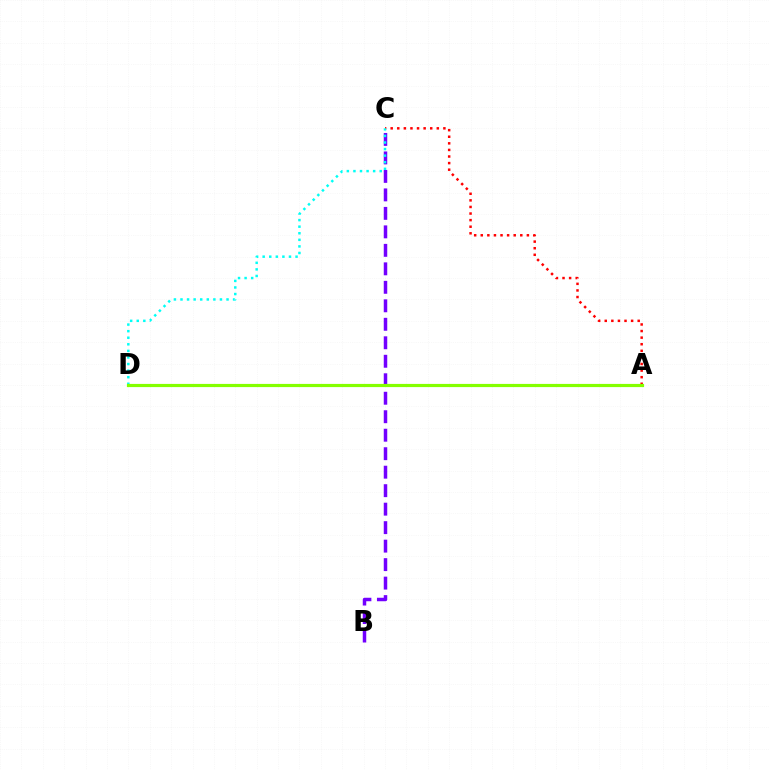{('A', 'C'): [{'color': '#ff0000', 'line_style': 'dotted', 'thickness': 1.79}], ('B', 'C'): [{'color': '#7200ff', 'line_style': 'dashed', 'thickness': 2.51}], ('C', 'D'): [{'color': '#00fff6', 'line_style': 'dotted', 'thickness': 1.79}], ('A', 'D'): [{'color': '#84ff00', 'line_style': 'solid', 'thickness': 2.29}]}